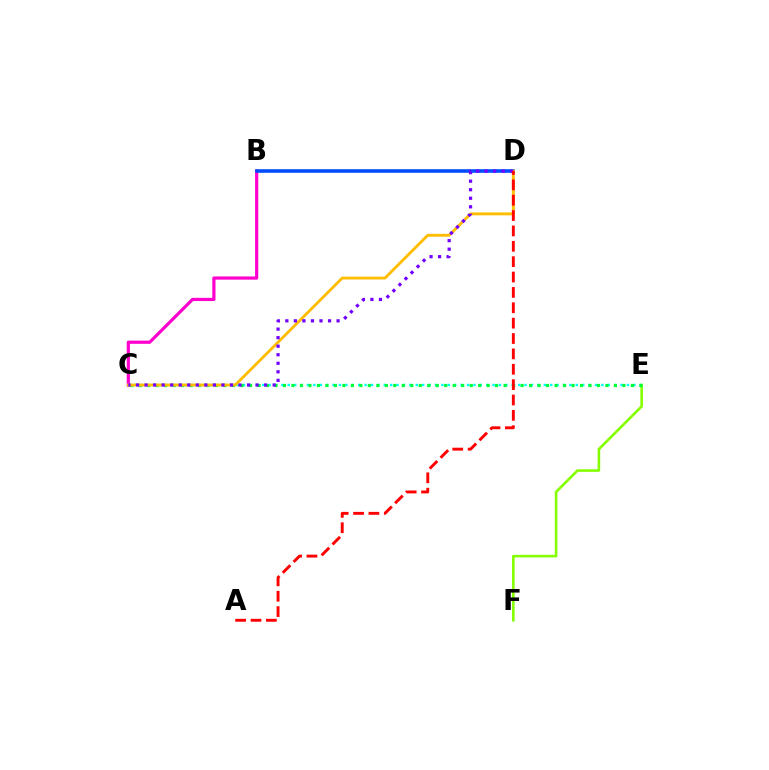{('B', 'C'): [{'color': '#ff00cf', 'line_style': 'solid', 'thickness': 2.31}], ('C', 'E'): [{'color': '#00fff6', 'line_style': 'dotted', 'thickness': 1.74}, {'color': '#00ff39', 'line_style': 'dotted', 'thickness': 2.31}], ('E', 'F'): [{'color': '#84ff00', 'line_style': 'solid', 'thickness': 1.87}], ('B', 'D'): [{'color': '#004bff', 'line_style': 'solid', 'thickness': 2.58}], ('C', 'D'): [{'color': '#ffbd00', 'line_style': 'solid', 'thickness': 2.06}, {'color': '#7200ff', 'line_style': 'dotted', 'thickness': 2.32}], ('A', 'D'): [{'color': '#ff0000', 'line_style': 'dashed', 'thickness': 2.09}]}